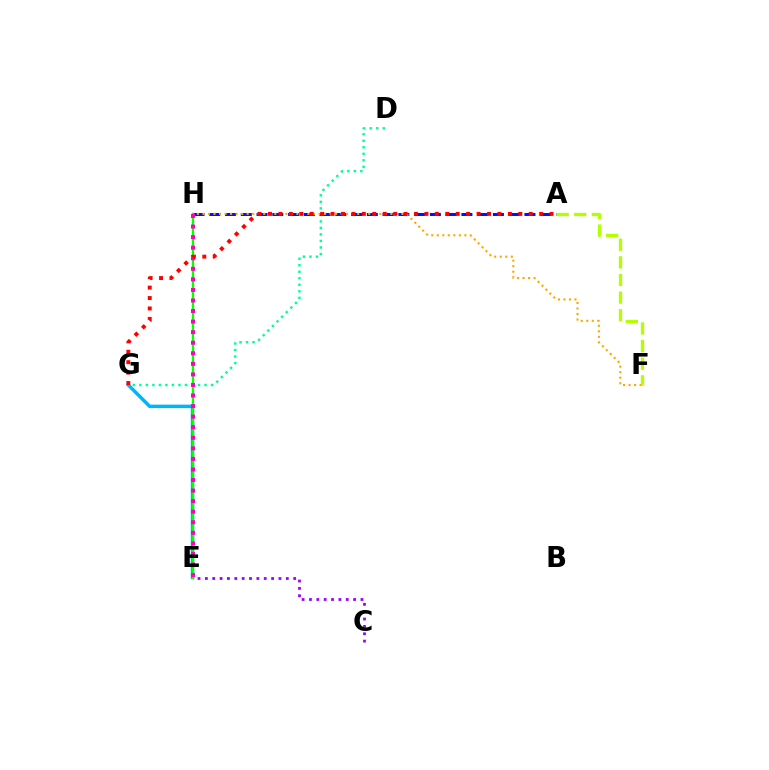{('D', 'G'): [{'color': '#00ff9d', 'line_style': 'dotted', 'thickness': 1.77}], ('A', 'H'): [{'color': '#0010ff', 'line_style': 'dashed', 'thickness': 2.14}], ('E', 'G'): [{'color': '#00b5ff', 'line_style': 'solid', 'thickness': 2.49}], ('F', 'H'): [{'color': '#ffa500', 'line_style': 'dotted', 'thickness': 1.5}], ('E', 'H'): [{'color': '#08ff00', 'line_style': 'solid', 'thickness': 1.67}, {'color': '#ff00bd', 'line_style': 'dotted', 'thickness': 2.87}], ('C', 'E'): [{'color': '#9b00ff', 'line_style': 'dotted', 'thickness': 2.0}], ('A', 'G'): [{'color': '#ff0000', 'line_style': 'dotted', 'thickness': 2.83}], ('A', 'F'): [{'color': '#b3ff00', 'line_style': 'dashed', 'thickness': 2.39}]}